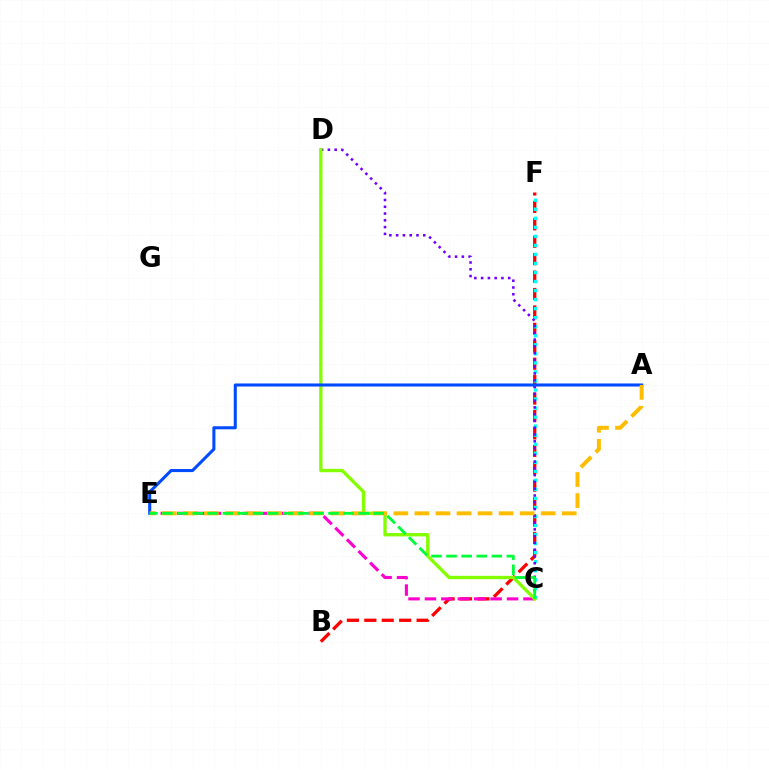{('B', 'F'): [{'color': '#ff0000', 'line_style': 'dashed', 'thickness': 2.37}], ('C', 'F'): [{'color': '#00fff6', 'line_style': 'dotted', 'thickness': 2.45}], ('C', 'D'): [{'color': '#7200ff', 'line_style': 'dotted', 'thickness': 1.84}, {'color': '#84ff00', 'line_style': 'solid', 'thickness': 2.41}], ('C', 'E'): [{'color': '#ff00cf', 'line_style': 'dashed', 'thickness': 2.23}, {'color': '#00ff39', 'line_style': 'dashed', 'thickness': 2.05}], ('A', 'E'): [{'color': '#004bff', 'line_style': 'solid', 'thickness': 2.2}, {'color': '#ffbd00', 'line_style': 'dashed', 'thickness': 2.86}]}